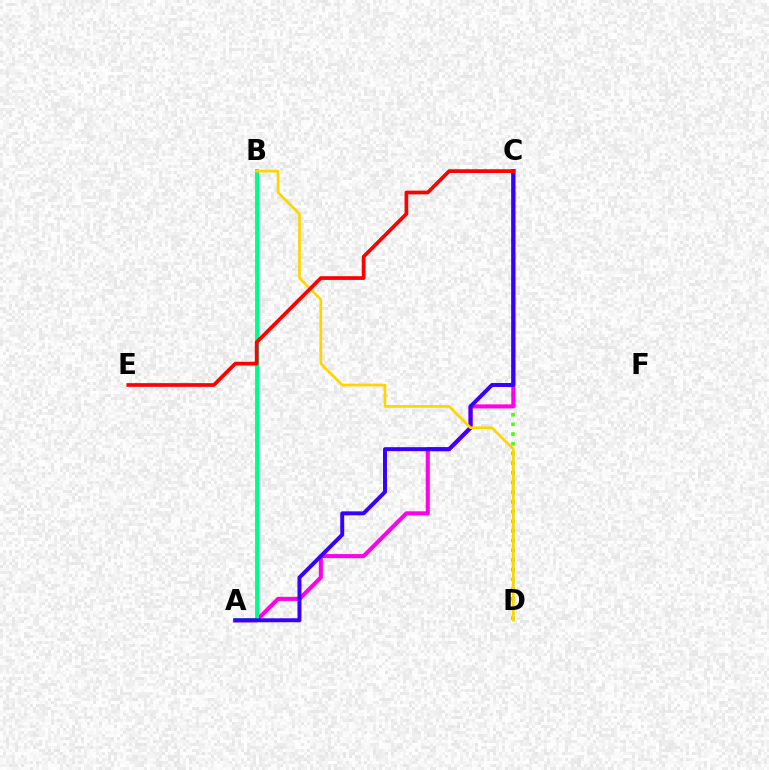{('C', 'D'): [{'color': '#4fff00', 'line_style': 'dotted', 'thickness': 2.63}], ('A', 'B'): [{'color': '#009eff', 'line_style': 'solid', 'thickness': 2.35}, {'color': '#00ff86', 'line_style': 'solid', 'thickness': 2.77}], ('A', 'C'): [{'color': '#ff00ed', 'line_style': 'solid', 'thickness': 2.93}, {'color': '#3700ff', 'line_style': 'solid', 'thickness': 2.85}], ('B', 'D'): [{'color': '#ffd500', 'line_style': 'solid', 'thickness': 1.93}], ('C', 'E'): [{'color': '#ff0000', 'line_style': 'solid', 'thickness': 2.67}]}